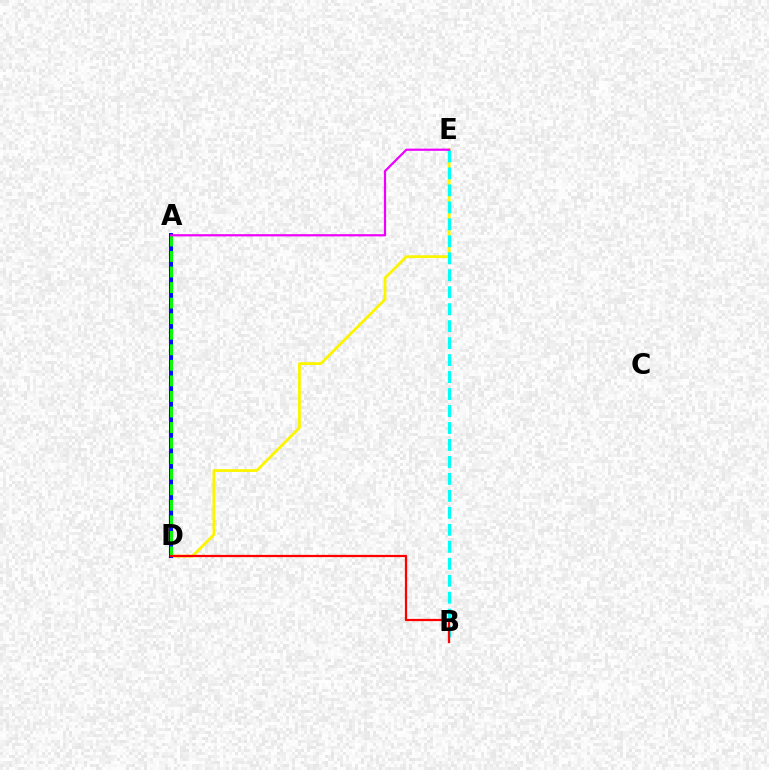{('D', 'E'): [{'color': '#fcf500', 'line_style': 'solid', 'thickness': 2.01}], ('B', 'E'): [{'color': '#00fff6', 'line_style': 'dashed', 'thickness': 2.31}], ('A', 'D'): [{'color': '#0010ff', 'line_style': 'solid', 'thickness': 2.9}, {'color': '#08ff00', 'line_style': 'dashed', 'thickness': 2.11}], ('B', 'D'): [{'color': '#ff0000', 'line_style': 'solid', 'thickness': 1.63}], ('A', 'E'): [{'color': '#ee00ff', 'line_style': 'solid', 'thickness': 1.59}]}